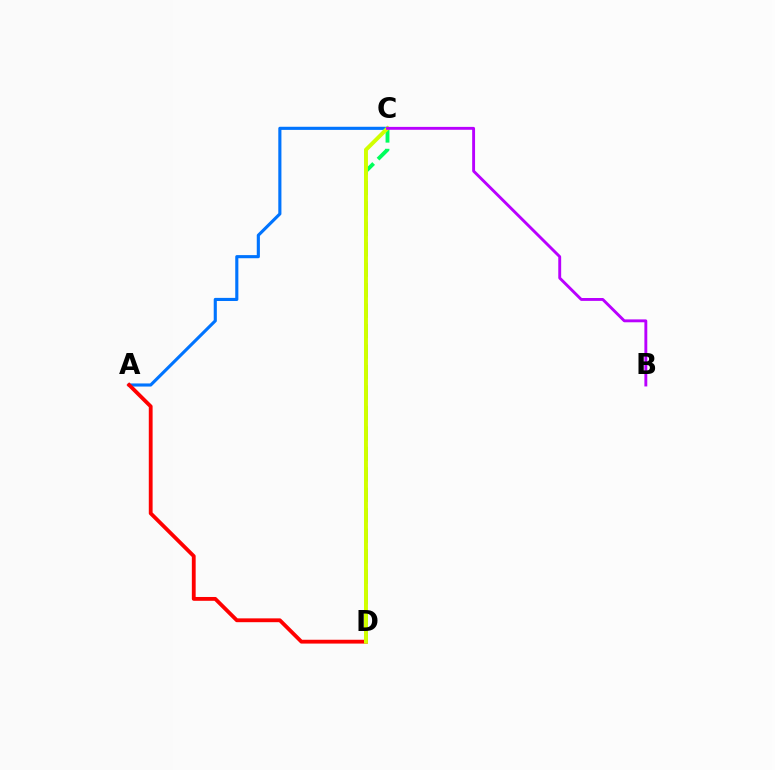{('A', 'C'): [{'color': '#0074ff', 'line_style': 'solid', 'thickness': 2.25}], ('C', 'D'): [{'color': '#00ff5c', 'line_style': 'dashed', 'thickness': 2.78}, {'color': '#d1ff00', 'line_style': 'solid', 'thickness': 2.83}], ('A', 'D'): [{'color': '#ff0000', 'line_style': 'solid', 'thickness': 2.75}], ('B', 'C'): [{'color': '#b900ff', 'line_style': 'solid', 'thickness': 2.08}]}